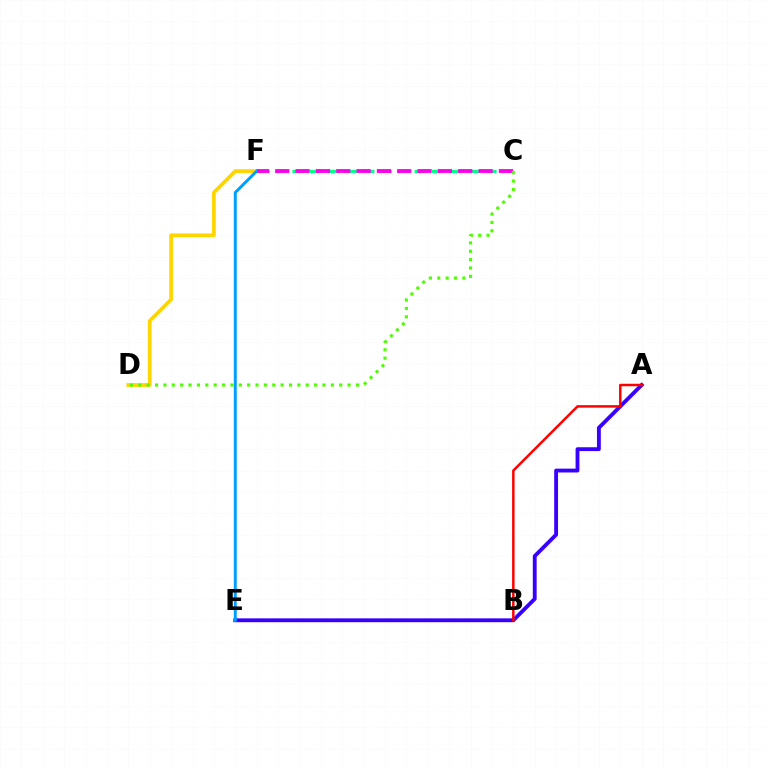{('A', 'E'): [{'color': '#3700ff', 'line_style': 'solid', 'thickness': 2.77}], ('D', 'F'): [{'color': '#ffd500', 'line_style': 'solid', 'thickness': 2.68}], ('E', 'F'): [{'color': '#009eff', 'line_style': 'solid', 'thickness': 2.13}], ('A', 'B'): [{'color': '#ff0000', 'line_style': 'solid', 'thickness': 1.78}], ('C', 'F'): [{'color': '#00ff86', 'line_style': 'dashed', 'thickness': 2.37}, {'color': '#ff00ed', 'line_style': 'dashed', 'thickness': 2.76}], ('C', 'D'): [{'color': '#4fff00', 'line_style': 'dotted', 'thickness': 2.27}]}